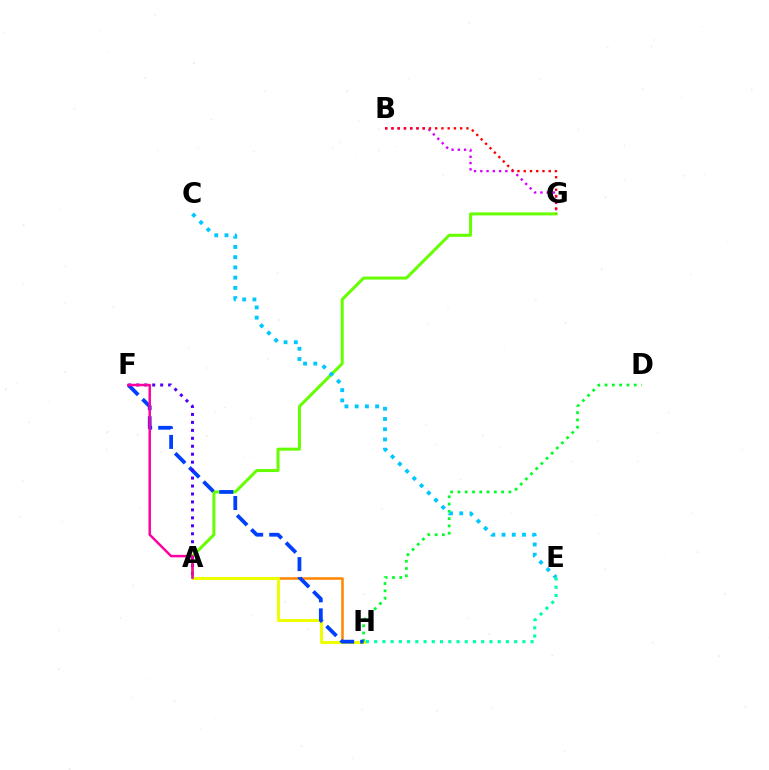{('A', 'H'): [{'color': '#ff8800', 'line_style': 'solid', 'thickness': 1.84}, {'color': '#eeff00', 'line_style': 'solid', 'thickness': 2.16}], ('B', 'G'): [{'color': '#d600ff', 'line_style': 'dotted', 'thickness': 1.7}, {'color': '#ff0000', 'line_style': 'dotted', 'thickness': 1.7}], ('D', 'H'): [{'color': '#00ff27', 'line_style': 'dotted', 'thickness': 1.98}], ('A', 'G'): [{'color': '#66ff00', 'line_style': 'solid', 'thickness': 2.16}], ('F', 'H'): [{'color': '#003fff', 'line_style': 'dashed', 'thickness': 2.72}], ('A', 'F'): [{'color': '#4f00ff', 'line_style': 'dotted', 'thickness': 2.16}, {'color': '#ff00a0', 'line_style': 'solid', 'thickness': 1.78}], ('C', 'E'): [{'color': '#00c7ff', 'line_style': 'dotted', 'thickness': 2.78}], ('E', 'H'): [{'color': '#00ffaf', 'line_style': 'dotted', 'thickness': 2.24}]}